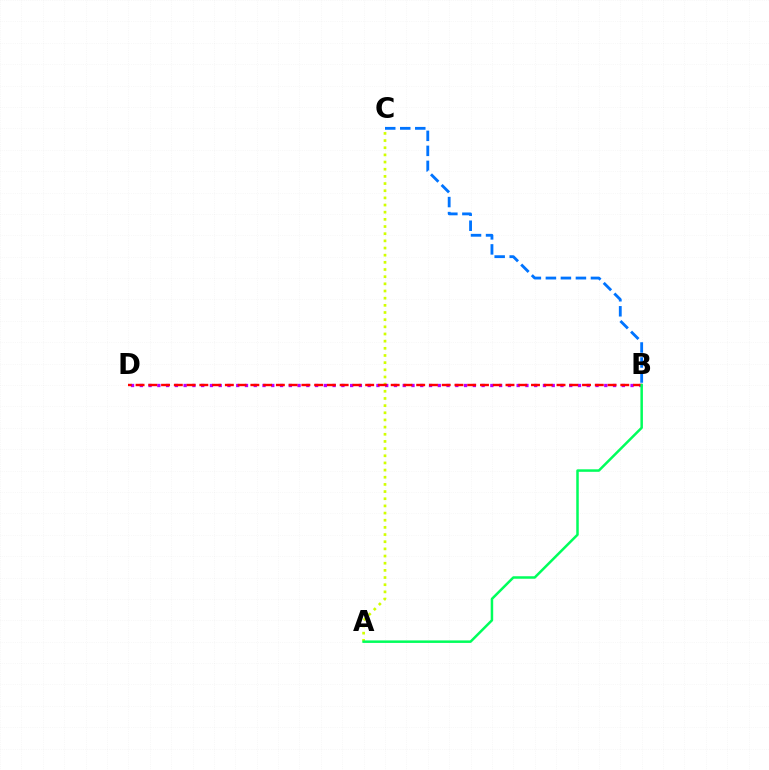{('A', 'C'): [{'color': '#d1ff00', 'line_style': 'dotted', 'thickness': 1.95}], ('B', 'D'): [{'color': '#b900ff', 'line_style': 'dotted', 'thickness': 2.38}, {'color': '#ff0000', 'line_style': 'dashed', 'thickness': 1.73}], ('A', 'B'): [{'color': '#00ff5c', 'line_style': 'solid', 'thickness': 1.8}], ('B', 'C'): [{'color': '#0074ff', 'line_style': 'dashed', 'thickness': 2.04}]}